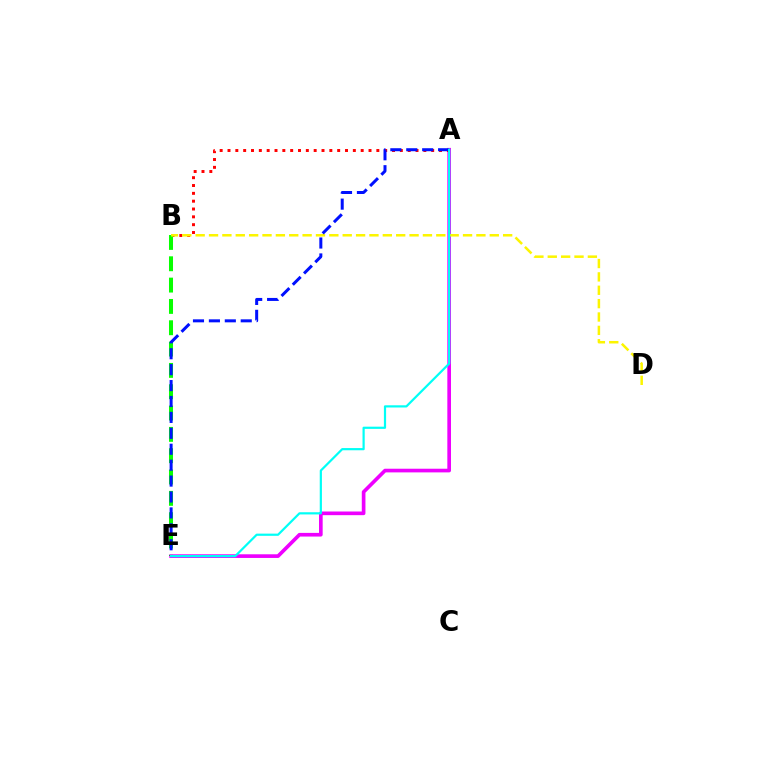{('A', 'E'): [{'color': '#ee00ff', 'line_style': 'solid', 'thickness': 2.64}, {'color': '#0010ff', 'line_style': 'dashed', 'thickness': 2.16}, {'color': '#00fff6', 'line_style': 'solid', 'thickness': 1.58}], ('A', 'B'): [{'color': '#ff0000', 'line_style': 'dotted', 'thickness': 2.13}], ('B', 'E'): [{'color': '#08ff00', 'line_style': 'dashed', 'thickness': 2.9}], ('B', 'D'): [{'color': '#fcf500', 'line_style': 'dashed', 'thickness': 1.82}]}